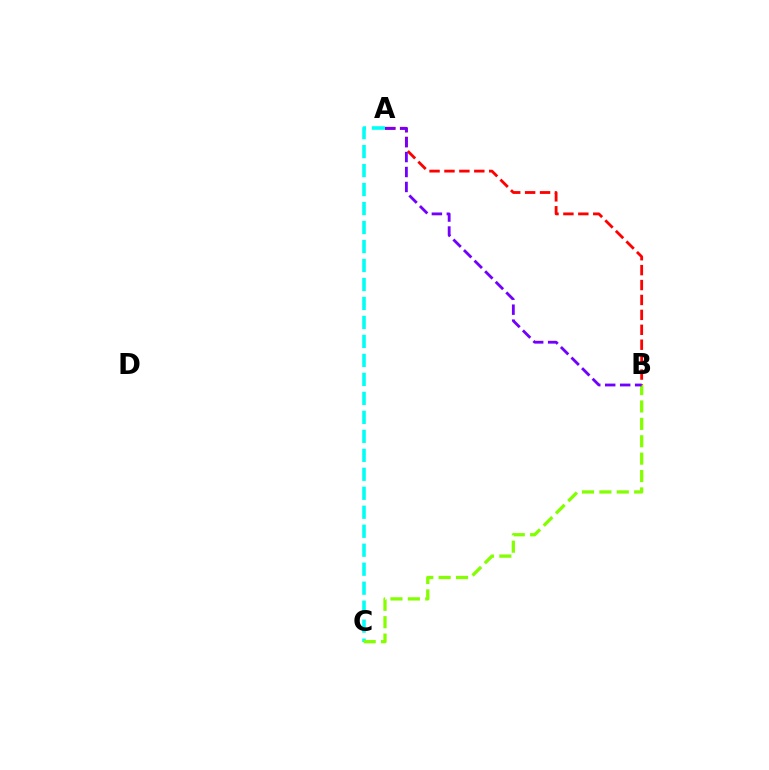{('A', 'C'): [{'color': '#00fff6', 'line_style': 'dashed', 'thickness': 2.58}], ('B', 'C'): [{'color': '#84ff00', 'line_style': 'dashed', 'thickness': 2.36}], ('A', 'B'): [{'color': '#ff0000', 'line_style': 'dashed', 'thickness': 2.03}, {'color': '#7200ff', 'line_style': 'dashed', 'thickness': 2.03}]}